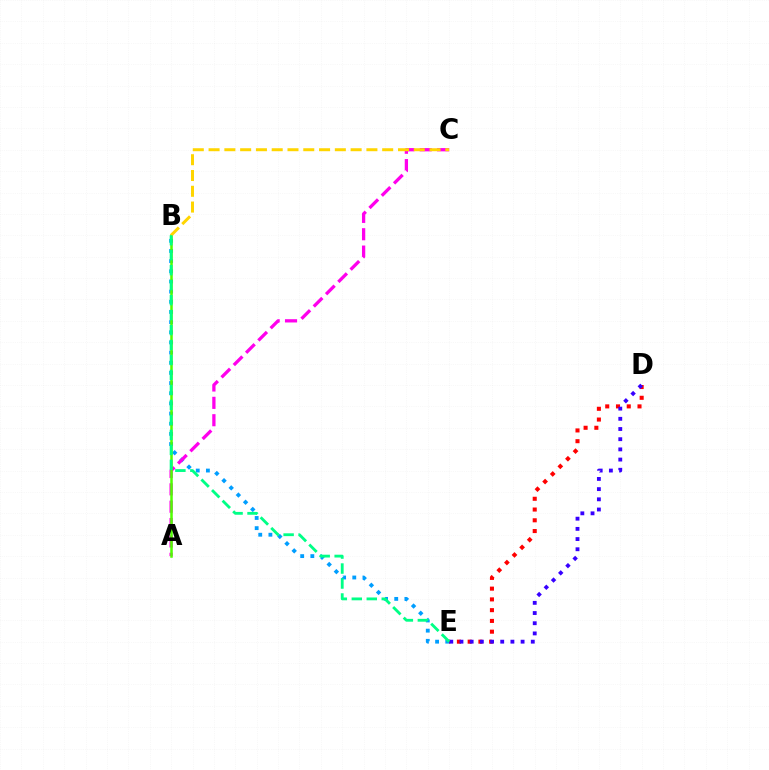{('D', 'E'): [{'color': '#ff0000', 'line_style': 'dotted', 'thickness': 2.92}, {'color': '#3700ff', 'line_style': 'dotted', 'thickness': 2.77}], ('B', 'E'): [{'color': '#009eff', 'line_style': 'dotted', 'thickness': 2.76}, {'color': '#00ff86', 'line_style': 'dashed', 'thickness': 2.03}], ('A', 'C'): [{'color': '#ff00ed', 'line_style': 'dashed', 'thickness': 2.36}], ('A', 'B'): [{'color': '#4fff00', 'line_style': 'solid', 'thickness': 1.82}], ('B', 'C'): [{'color': '#ffd500', 'line_style': 'dashed', 'thickness': 2.14}]}